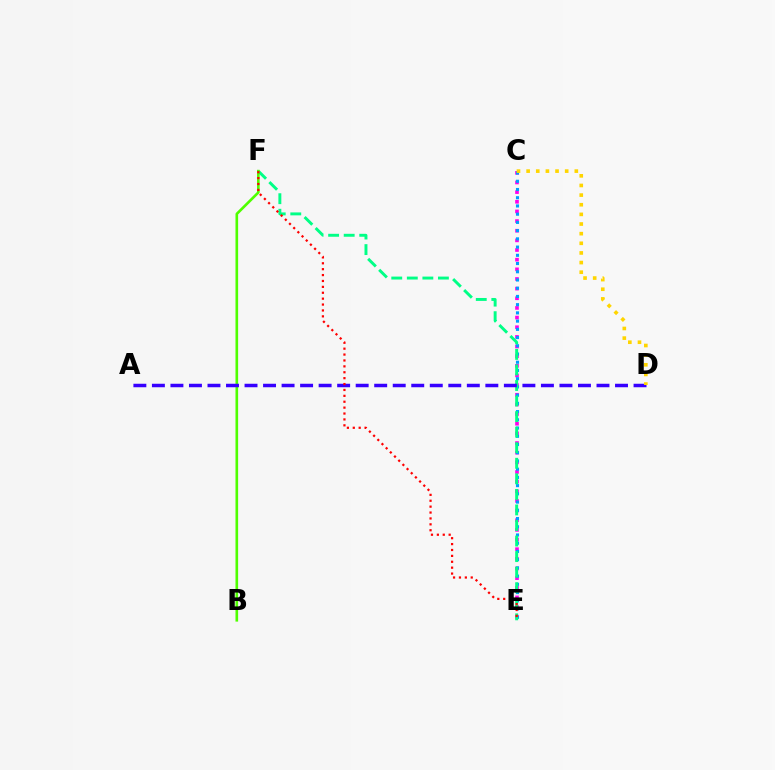{('C', 'E'): [{'color': '#ff00ed', 'line_style': 'dotted', 'thickness': 2.62}, {'color': '#009eff', 'line_style': 'dotted', 'thickness': 2.23}], ('E', 'F'): [{'color': '#00ff86', 'line_style': 'dashed', 'thickness': 2.11}, {'color': '#ff0000', 'line_style': 'dotted', 'thickness': 1.6}], ('B', 'F'): [{'color': '#4fff00', 'line_style': 'solid', 'thickness': 1.9}], ('A', 'D'): [{'color': '#3700ff', 'line_style': 'dashed', 'thickness': 2.52}], ('C', 'D'): [{'color': '#ffd500', 'line_style': 'dotted', 'thickness': 2.62}]}